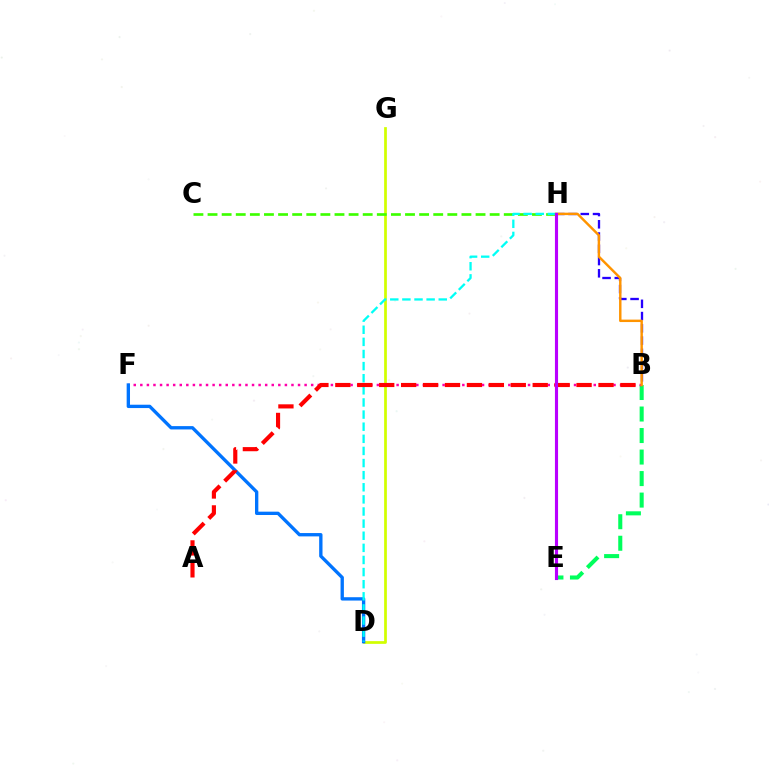{('D', 'G'): [{'color': '#d1ff00', 'line_style': 'solid', 'thickness': 1.97}], ('B', 'E'): [{'color': '#00ff5c', 'line_style': 'dashed', 'thickness': 2.92}], ('B', 'F'): [{'color': '#ff00ac', 'line_style': 'dotted', 'thickness': 1.79}], ('C', 'H'): [{'color': '#3dff00', 'line_style': 'dashed', 'thickness': 1.92}], ('B', 'H'): [{'color': '#2500ff', 'line_style': 'dashed', 'thickness': 1.66}, {'color': '#ff9400', 'line_style': 'solid', 'thickness': 1.76}], ('D', 'F'): [{'color': '#0074ff', 'line_style': 'solid', 'thickness': 2.4}], ('D', 'H'): [{'color': '#00fff6', 'line_style': 'dashed', 'thickness': 1.65}], ('A', 'B'): [{'color': '#ff0000', 'line_style': 'dashed', 'thickness': 2.98}], ('E', 'H'): [{'color': '#b900ff', 'line_style': 'solid', 'thickness': 2.25}]}